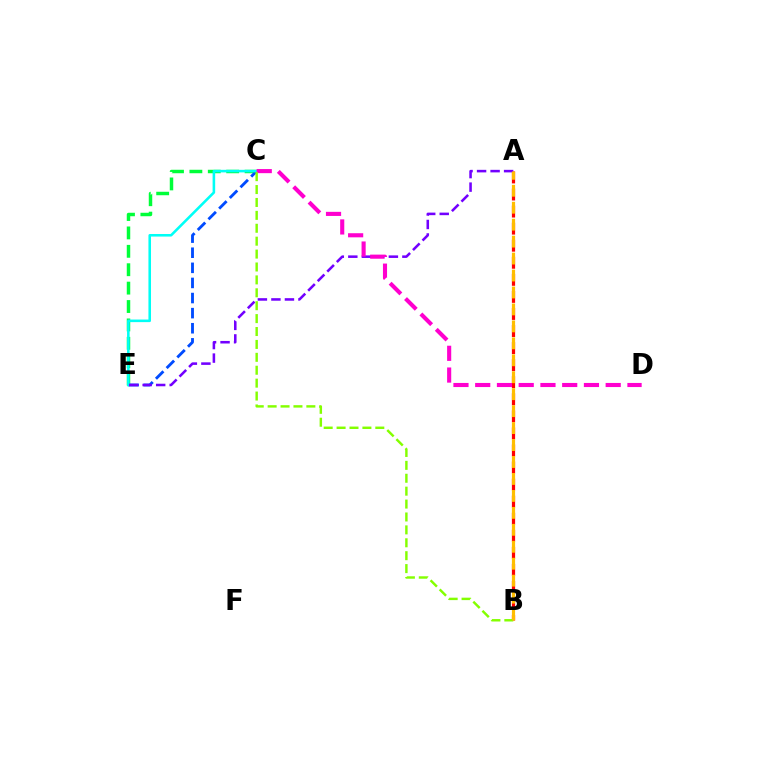{('C', 'E'): [{'color': '#00ff39', 'line_style': 'dashed', 'thickness': 2.5}, {'color': '#004bff', 'line_style': 'dashed', 'thickness': 2.05}, {'color': '#00fff6', 'line_style': 'solid', 'thickness': 1.85}], ('A', 'B'): [{'color': '#ff0000', 'line_style': 'dashed', 'thickness': 2.32}, {'color': '#ffbd00', 'line_style': 'dashed', 'thickness': 2.3}], ('A', 'E'): [{'color': '#7200ff', 'line_style': 'dashed', 'thickness': 1.84}], ('C', 'D'): [{'color': '#ff00cf', 'line_style': 'dashed', 'thickness': 2.95}], ('B', 'C'): [{'color': '#84ff00', 'line_style': 'dashed', 'thickness': 1.75}]}